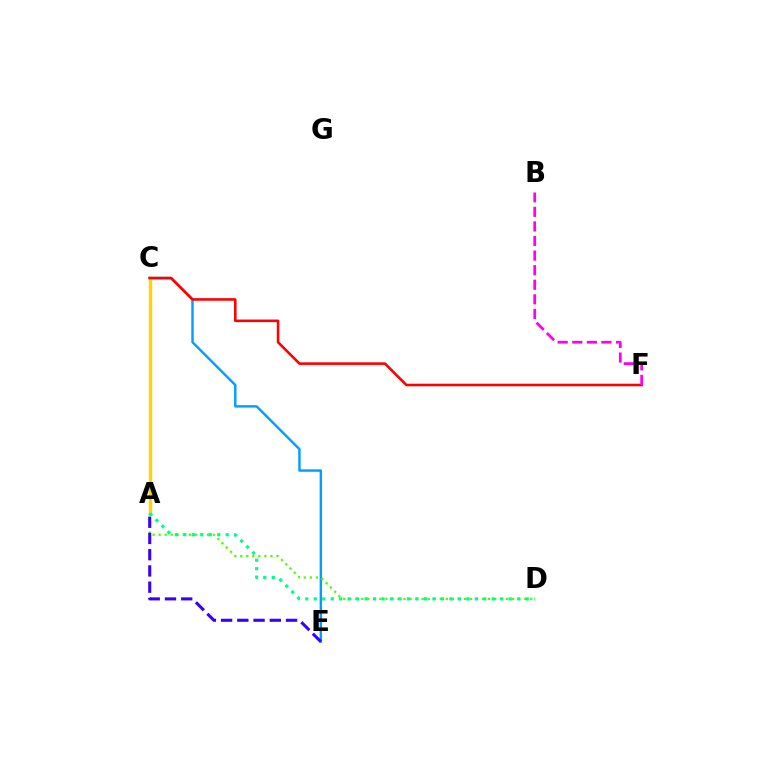{('C', 'E'): [{'color': '#009eff', 'line_style': 'solid', 'thickness': 1.74}], ('A', 'D'): [{'color': '#4fff00', 'line_style': 'dotted', 'thickness': 1.64}, {'color': '#00ff86', 'line_style': 'dotted', 'thickness': 2.3}], ('A', 'E'): [{'color': '#3700ff', 'line_style': 'dashed', 'thickness': 2.21}], ('A', 'C'): [{'color': '#ffd500', 'line_style': 'solid', 'thickness': 2.45}], ('C', 'F'): [{'color': '#ff0000', 'line_style': 'solid', 'thickness': 1.86}], ('B', 'F'): [{'color': '#ff00ed', 'line_style': 'dashed', 'thickness': 1.98}]}